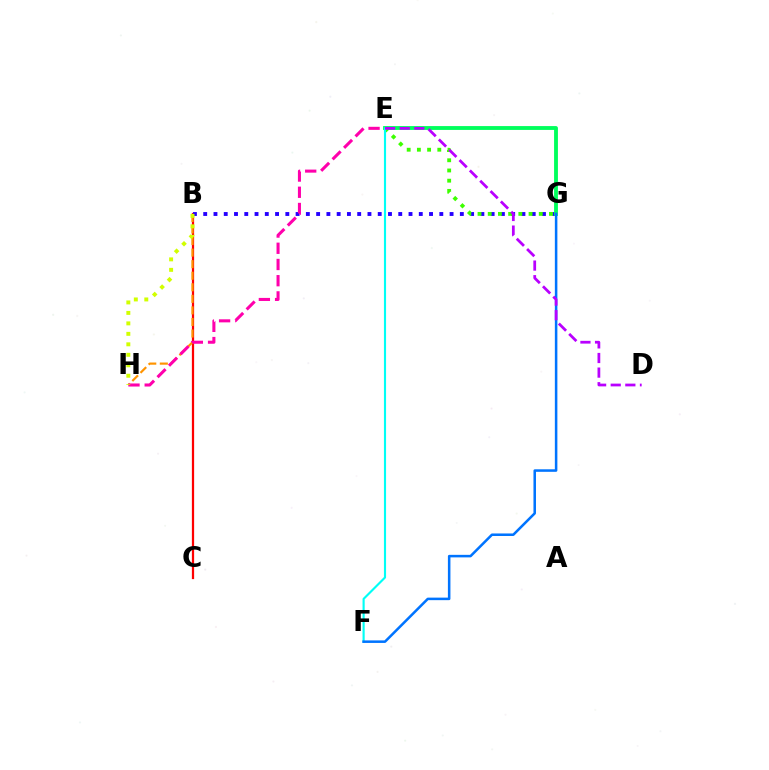{('B', 'C'): [{'color': '#ff0000', 'line_style': 'solid', 'thickness': 1.61}], ('B', 'H'): [{'color': '#ff9400', 'line_style': 'dashed', 'thickness': 1.57}, {'color': '#d1ff00', 'line_style': 'dotted', 'thickness': 2.85}], ('B', 'G'): [{'color': '#2500ff', 'line_style': 'dotted', 'thickness': 2.79}], ('E', 'H'): [{'color': '#ff00ac', 'line_style': 'dashed', 'thickness': 2.2}], ('E', 'G'): [{'color': '#00ff5c', 'line_style': 'solid', 'thickness': 2.77}, {'color': '#3dff00', 'line_style': 'dotted', 'thickness': 2.77}], ('E', 'F'): [{'color': '#00fff6', 'line_style': 'solid', 'thickness': 1.54}], ('F', 'G'): [{'color': '#0074ff', 'line_style': 'solid', 'thickness': 1.82}], ('D', 'E'): [{'color': '#b900ff', 'line_style': 'dashed', 'thickness': 1.99}]}